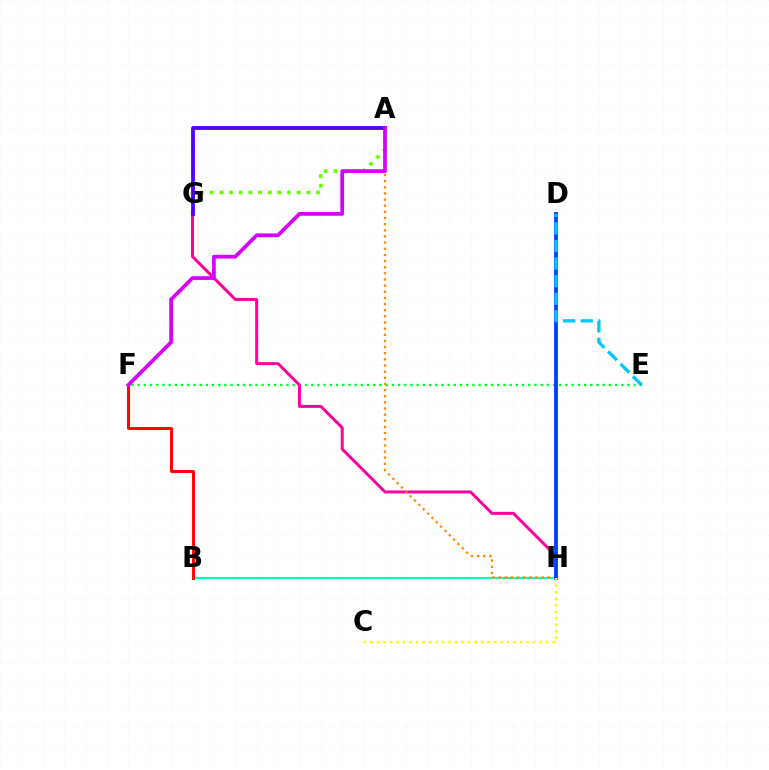{('E', 'F'): [{'color': '#00ff27', 'line_style': 'dotted', 'thickness': 1.68}], ('A', 'G'): [{'color': '#66ff00', 'line_style': 'dotted', 'thickness': 2.63}, {'color': '#4f00ff', 'line_style': 'solid', 'thickness': 2.73}], ('G', 'H'): [{'color': '#ff00a0', 'line_style': 'solid', 'thickness': 2.14}], ('B', 'H'): [{'color': '#00ffaf', 'line_style': 'solid', 'thickness': 1.53}], ('B', 'F'): [{'color': '#ff0000', 'line_style': 'solid', 'thickness': 2.1}], ('A', 'H'): [{'color': '#ff8800', 'line_style': 'dotted', 'thickness': 1.67}], ('D', 'H'): [{'color': '#003fff', 'line_style': 'solid', 'thickness': 2.76}], ('C', 'H'): [{'color': '#eeff00', 'line_style': 'dotted', 'thickness': 1.77}], ('D', 'E'): [{'color': '#00c7ff', 'line_style': 'dashed', 'thickness': 2.39}], ('A', 'F'): [{'color': '#d600ff', 'line_style': 'solid', 'thickness': 2.68}]}